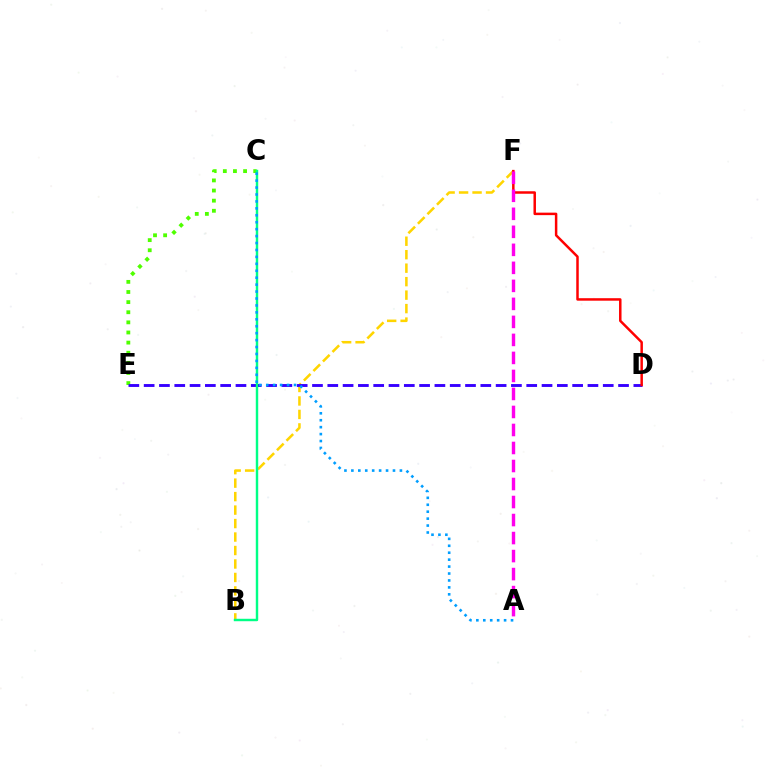{('C', 'E'): [{'color': '#4fff00', 'line_style': 'dotted', 'thickness': 2.75}], ('B', 'F'): [{'color': '#ffd500', 'line_style': 'dashed', 'thickness': 1.83}], ('D', 'E'): [{'color': '#3700ff', 'line_style': 'dashed', 'thickness': 2.08}], ('B', 'C'): [{'color': '#00ff86', 'line_style': 'solid', 'thickness': 1.75}], ('D', 'F'): [{'color': '#ff0000', 'line_style': 'solid', 'thickness': 1.79}], ('A', 'C'): [{'color': '#009eff', 'line_style': 'dotted', 'thickness': 1.88}], ('A', 'F'): [{'color': '#ff00ed', 'line_style': 'dashed', 'thickness': 2.45}]}